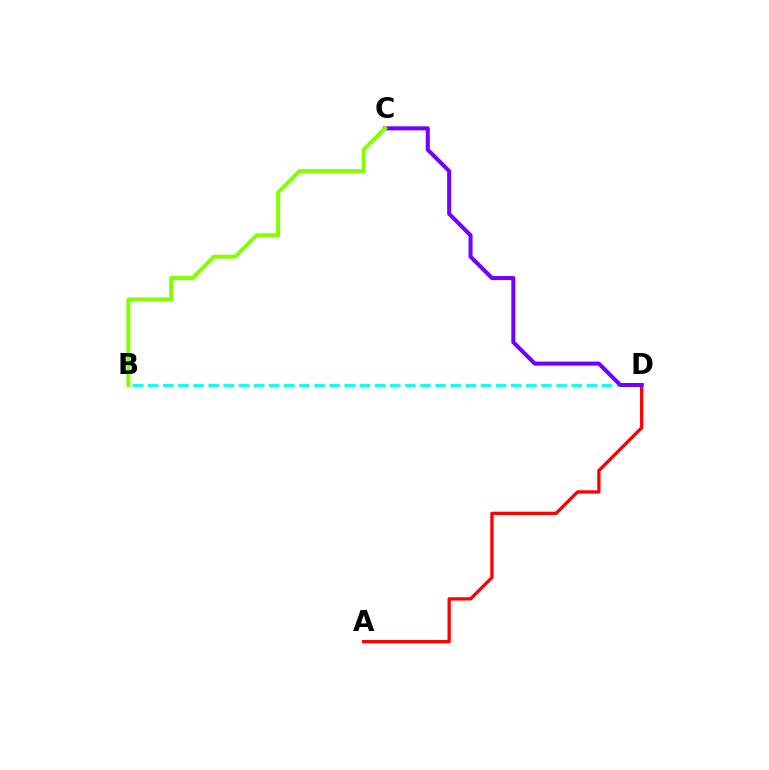{('B', 'D'): [{'color': '#00fff6', 'line_style': 'dashed', 'thickness': 2.05}], ('A', 'D'): [{'color': '#ff0000', 'line_style': 'solid', 'thickness': 2.37}], ('C', 'D'): [{'color': '#7200ff', 'line_style': 'solid', 'thickness': 2.9}], ('B', 'C'): [{'color': '#84ff00', 'line_style': 'solid', 'thickness': 2.89}]}